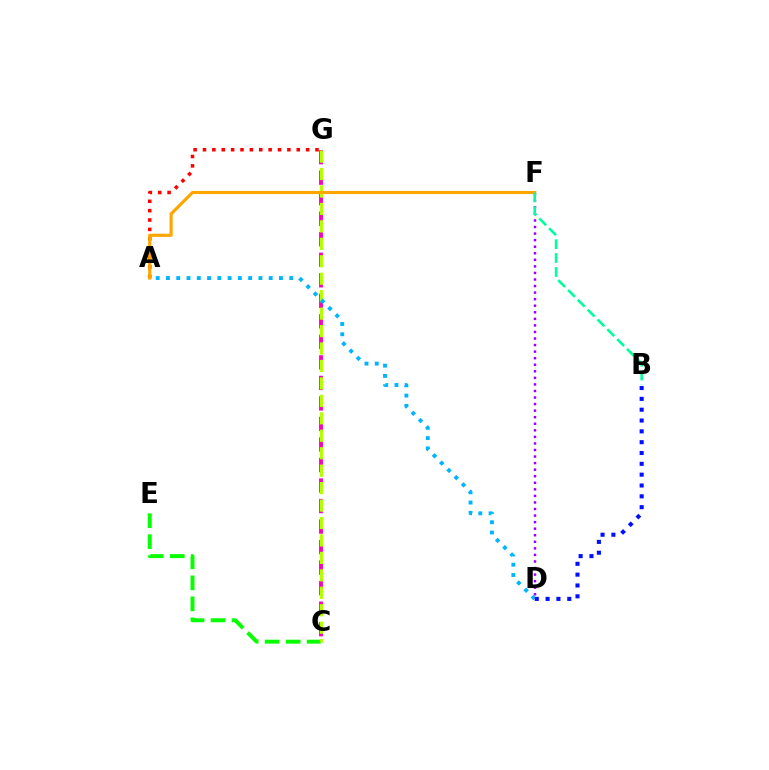{('D', 'F'): [{'color': '#9b00ff', 'line_style': 'dotted', 'thickness': 1.78}], ('C', 'G'): [{'color': '#ff00bd', 'line_style': 'dashed', 'thickness': 2.79}, {'color': '#b3ff00', 'line_style': 'dashed', 'thickness': 2.37}], ('C', 'E'): [{'color': '#08ff00', 'line_style': 'dashed', 'thickness': 2.85}], ('A', 'G'): [{'color': '#ff0000', 'line_style': 'dotted', 'thickness': 2.55}], ('A', 'F'): [{'color': '#ffa500', 'line_style': 'solid', 'thickness': 2.27}], ('A', 'D'): [{'color': '#00b5ff', 'line_style': 'dotted', 'thickness': 2.79}], ('B', 'D'): [{'color': '#0010ff', 'line_style': 'dotted', 'thickness': 2.94}], ('B', 'F'): [{'color': '#00ff9d', 'line_style': 'dashed', 'thickness': 1.89}]}